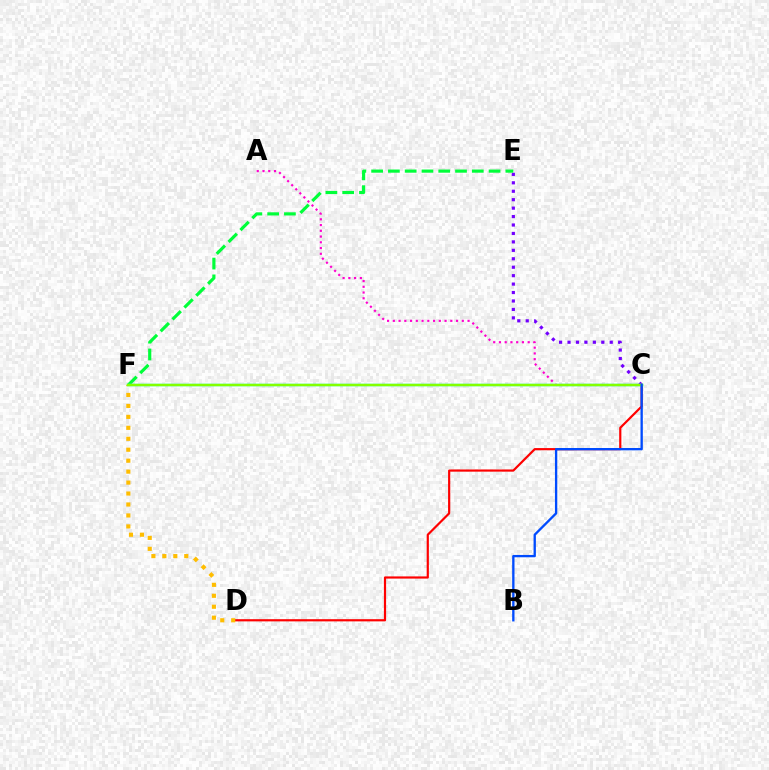{('C', 'D'): [{'color': '#ff0000', 'line_style': 'solid', 'thickness': 1.57}], ('A', 'C'): [{'color': '#ff00cf', 'line_style': 'dotted', 'thickness': 1.56}], ('C', 'E'): [{'color': '#7200ff', 'line_style': 'dotted', 'thickness': 2.29}], ('E', 'F'): [{'color': '#00ff39', 'line_style': 'dashed', 'thickness': 2.28}], ('C', 'F'): [{'color': '#00fff6', 'line_style': 'solid', 'thickness': 1.71}, {'color': '#84ff00', 'line_style': 'solid', 'thickness': 1.78}], ('D', 'F'): [{'color': '#ffbd00', 'line_style': 'dotted', 'thickness': 2.98}], ('B', 'C'): [{'color': '#004bff', 'line_style': 'solid', 'thickness': 1.68}]}